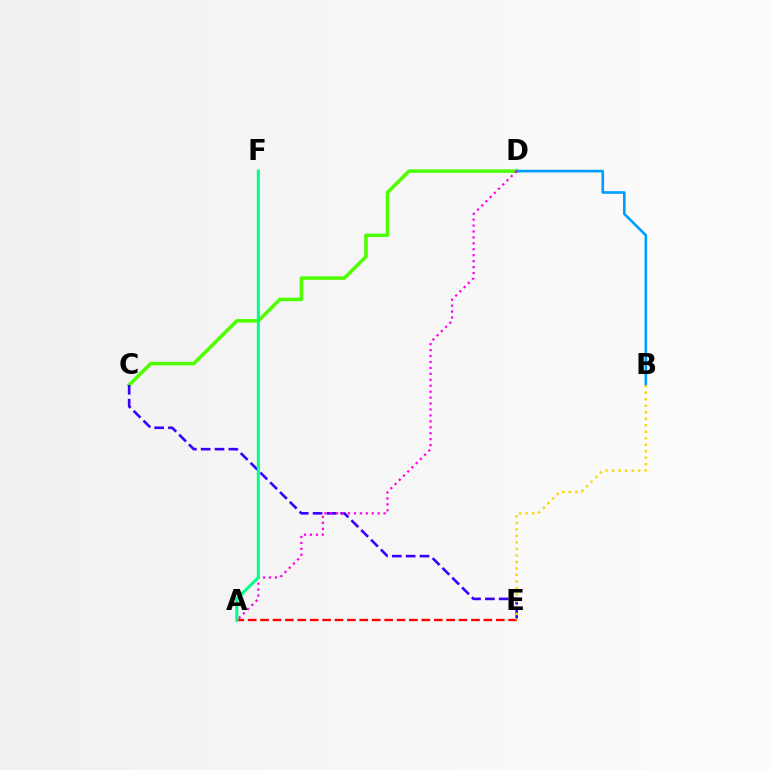{('C', 'D'): [{'color': '#4fff00', 'line_style': 'solid', 'thickness': 2.55}], ('B', 'D'): [{'color': '#009eff', 'line_style': 'solid', 'thickness': 1.91}], ('C', 'E'): [{'color': '#3700ff', 'line_style': 'dashed', 'thickness': 1.88}], ('A', 'D'): [{'color': '#ff00ed', 'line_style': 'dotted', 'thickness': 1.61}], ('A', 'E'): [{'color': '#ff0000', 'line_style': 'dashed', 'thickness': 1.69}], ('B', 'E'): [{'color': '#ffd500', 'line_style': 'dotted', 'thickness': 1.77}], ('A', 'F'): [{'color': '#00ff86', 'line_style': 'solid', 'thickness': 2.16}]}